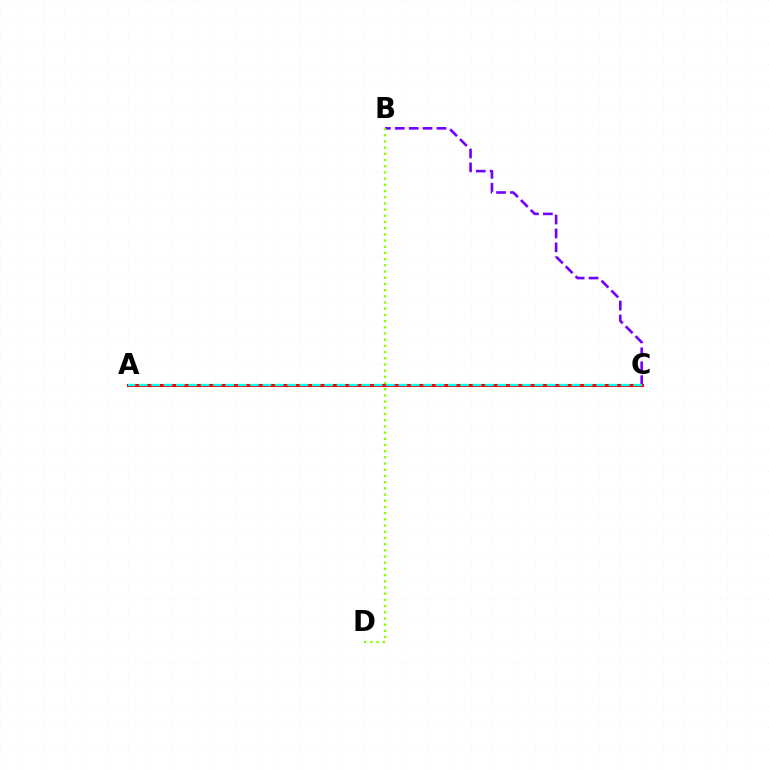{('B', 'C'): [{'color': '#7200ff', 'line_style': 'dashed', 'thickness': 1.89}], ('A', 'C'): [{'color': '#ff0000', 'line_style': 'solid', 'thickness': 2.17}, {'color': '#00fff6', 'line_style': 'dashed', 'thickness': 1.68}], ('B', 'D'): [{'color': '#84ff00', 'line_style': 'dotted', 'thickness': 1.68}]}